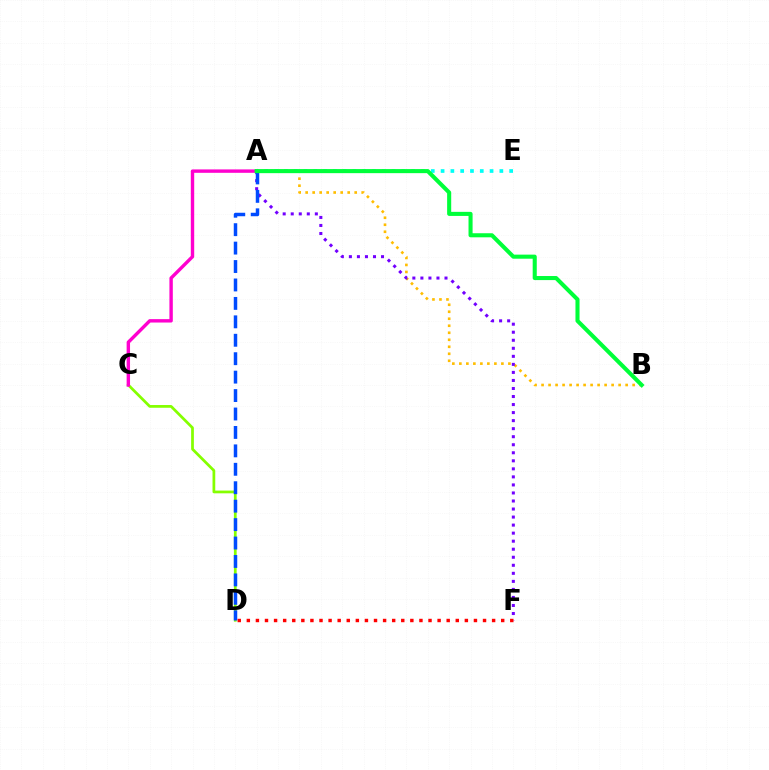{('A', 'E'): [{'color': '#00fff6', 'line_style': 'dotted', 'thickness': 2.66}], ('C', 'D'): [{'color': '#84ff00', 'line_style': 'solid', 'thickness': 1.97}], ('A', 'C'): [{'color': '#ff00cf', 'line_style': 'solid', 'thickness': 2.45}], ('A', 'B'): [{'color': '#ffbd00', 'line_style': 'dotted', 'thickness': 1.9}, {'color': '#00ff39', 'line_style': 'solid', 'thickness': 2.93}], ('A', 'F'): [{'color': '#7200ff', 'line_style': 'dotted', 'thickness': 2.18}], ('A', 'D'): [{'color': '#004bff', 'line_style': 'dashed', 'thickness': 2.5}], ('D', 'F'): [{'color': '#ff0000', 'line_style': 'dotted', 'thickness': 2.47}]}